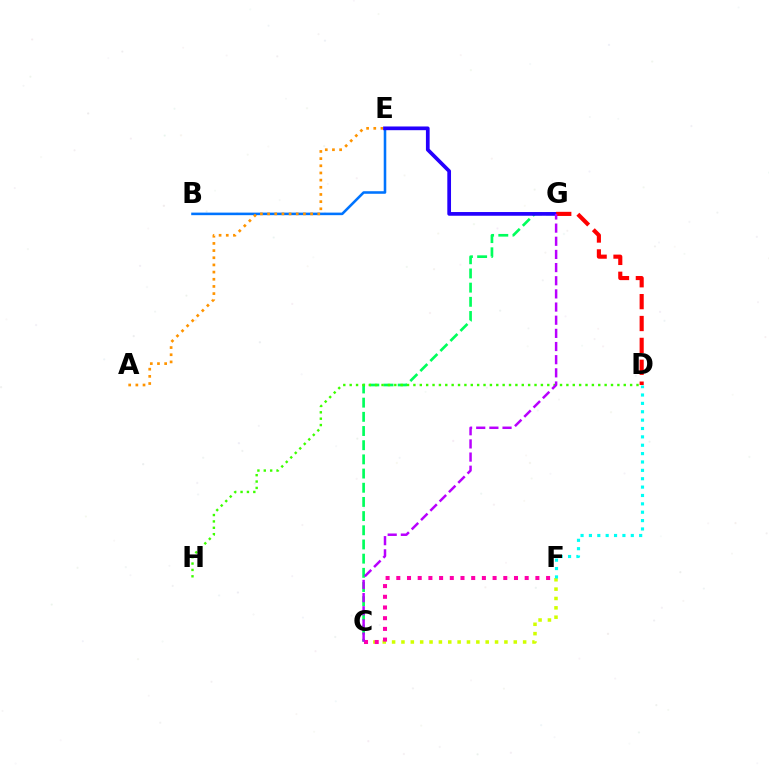{('C', 'G'): [{'color': '#00ff5c', 'line_style': 'dashed', 'thickness': 1.93}, {'color': '#b900ff', 'line_style': 'dashed', 'thickness': 1.79}], ('B', 'E'): [{'color': '#0074ff', 'line_style': 'solid', 'thickness': 1.85}], ('D', 'H'): [{'color': '#3dff00', 'line_style': 'dotted', 'thickness': 1.73}], ('C', 'F'): [{'color': '#d1ff00', 'line_style': 'dotted', 'thickness': 2.54}, {'color': '#ff00ac', 'line_style': 'dotted', 'thickness': 2.91}], ('A', 'E'): [{'color': '#ff9400', 'line_style': 'dotted', 'thickness': 1.95}], ('E', 'G'): [{'color': '#2500ff', 'line_style': 'solid', 'thickness': 2.67}], ('D', 'F'): [{'color': '#00fff6', 'line_style': 'dotted', 'thickness': 2.27}], ('D', 'G'): [{'color': '#ff0000', 'line_style': 'dashed', 'thickness': 2.97}]}